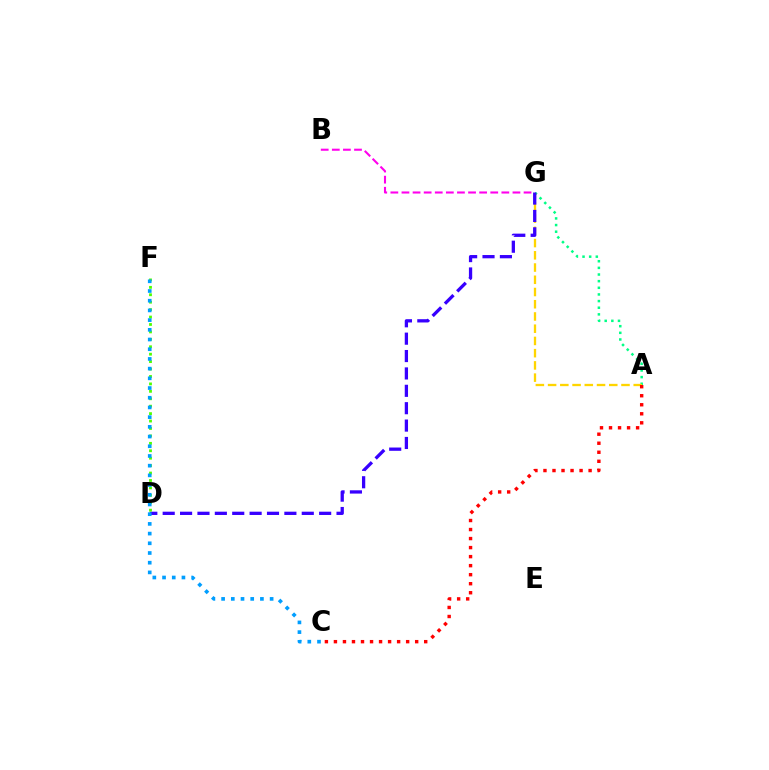{('A', 'G'): [{'color': '#00ff86', 'line_style': 'dotted', 'thickness': 1.8}, {'color': '#ffd500', 'line_style': 'dashed', 'thickness': 1.66}], ('D', 'G'): [{'color': '#3700ff', 'line_style': 'dashed', 'thickness': 2.36}], ('A', 'C'): [{'color': '#ff0000', 'line_style': 'dotted', 'thickness': 2.45}], ('D', 'F'): [{'color': '#4fff00', 'line_style': 'dotted', 'thickness': 2.02}], ('B', 'G'): [{'color': '#ff00ed', 'line_style': 'dashed', 'thickness': 1.51}], ('C', 'F'): [{'color': '#009eff', 'line_style': 'dotted', 'thickness': 2.64}]}